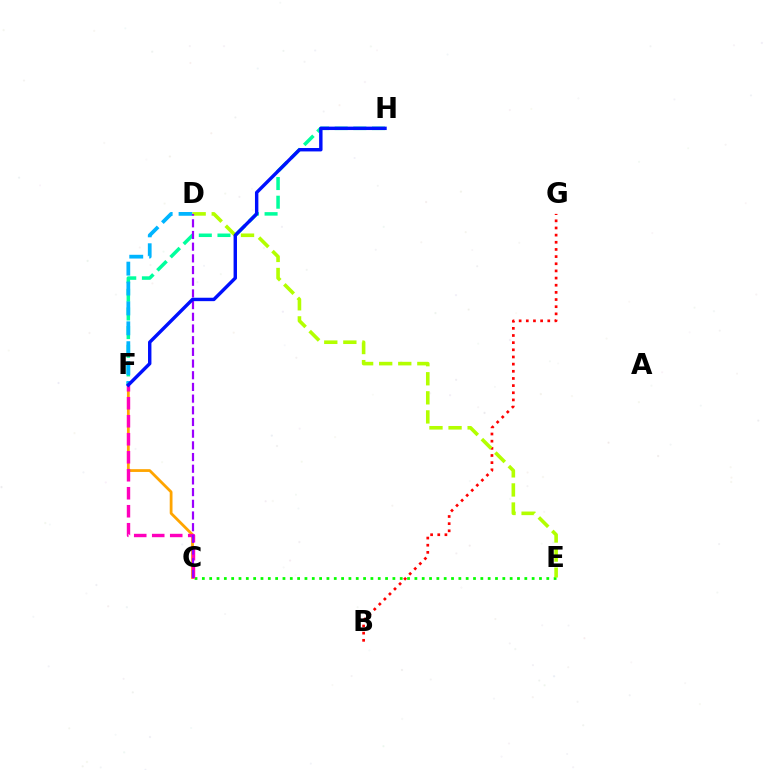{('F', 'H'): [{'color': '#00ff9d', 'line_style': 'dashed', 'thickness': 2.53}, {'color': '#0010ff', 'line_style': 'solid', 'thickness': 2.46}], ('C', 'E'): [{'color': '#08ff00', 'line_style': 'dotted', 'thickness': 1.99}], ('B', 'G'): [{'color': '#ff0000', 'line_style': 'dotted', 'thickness': 1.94}], ('D', 'F'): [{'color': '#00b5ff', 'line_style': 'dashed', 'thickness': 2.7}], ('C', 'F'): [{'color': '#ffa500', 'line_style': 'solid', 'thickness': 2.0}, {'color': '#ff00bd', 'line_style': 'dashed', 'thickness': 2.44}], ('D', 'E'): [{'color': '#b3ff00', 'line_style': 'dashed', 'thickness': 2.59}], ('C', 'D'): [{'color': '#9b00ff', 'line_style': 'dashed', 'thickness': 1.59}]}